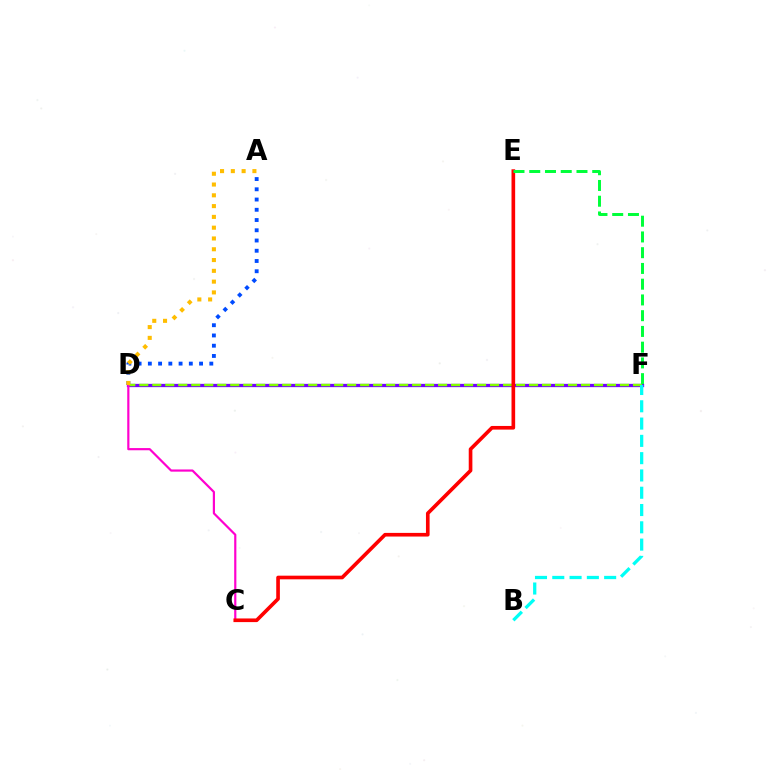{('D', 'F'): [{'color': '#7200ff', 'line_style': 'solid', 'thickness': 2.36}, {'color': '#84ff00', 'line_style': 'dashed', 'thickness': 1.76}], ('A', 'D'): [{'color': '#004bff', 'line_style': 'dotted', 'thickness': 2.78}, {'color': '#ffbd00', 'line_style': 'dotted', 'thickness': 2.93}], ('B', 'F'): [{'color': '#00fff6', 'line_style': 'dashed', 'thickness': 2.35}], ('C', 'D'): [{'color': '#ff00cf', 'line_style': 'solid', 'thickness': 1.57}], ('C', 'E'): [{'color': '#ff0000', 'line_style': 'solid', 'thickness': 2.63}], ('E', 'F'): [{'color': '#00ff39', 'line_style': 'dashed', 'thickness': 2.14}]}